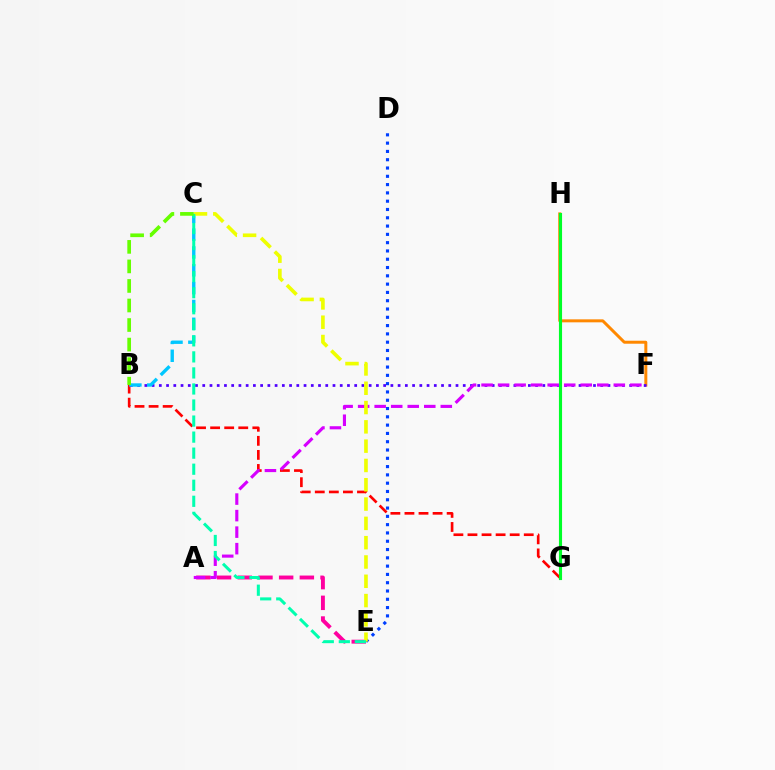{('F', 'H'): [{'color': '#ff8800', 'line_style': 'solid', 'thickness': 2.15}], ('B', 'G'): [{'color': '#ff0000', 'line_style': 'dashed', 'thickness': 1.91}], ('B', 'F'): [{'color': '#4f00ff', 'line_style': 'dotted', 'thickness': 1.97}], ('D', 'E'): [{'color': '#003fff', 'line_style': 'dotted', 'thickness': 2.25}], ('B', 'C'): [{'color': '#00c7ff', 'line_style': 'dashed', 'thickness': 2.42}, {'color': '#66ff00', 'line_style': 'dashed', 'thickness': 2.65}], ('G', 'H'): [{'color': '#00ff27', 'line_style': 'solid', 'thickness': 2.25}], ('A', 'E'): [{'color': '#ff00a0', 'line_style': 'dashed', 'thickness': 2.81}], ('A', 'F'): [{'color': '#d600ff', 'line_style': 'dashed', 'thickness': 2.25}], ('C', 'E'): [{'color': '#eeff00', 'line_style': 'dashed', 'thickness': 2.62}, {'color': '#00ffaf', 'line_style': 'dashed', 'thickness': 2.18}]}